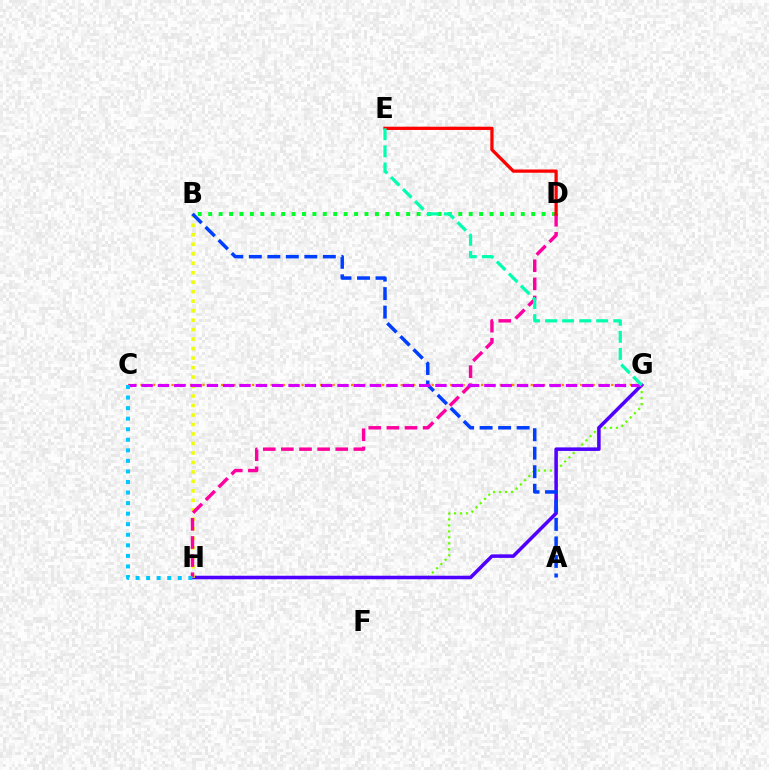{('C', 'G'): [{'color': '#ff8800', 'line_style': 'dotted', 'thickness': 1.68}, {'color': '#d600ff', 'line_style': 'dashed', 'thickness': 2.22}], ('G', 'H'): [{'color': '#66ff00', 'line_style': 'dotted', 'thickness': 1.62}, {'color': '#4f00ff', 'line_style': 'solid', 'thickness': 2.55}], ('B', 'H'): [{'color': '#eeff00', 'line_style': 'dotted', 'thickness': 2.58}], ('B', 'D'): [{'color': '#00ff27', 'line_style': 'dotted', 'thickness': 2.83}], ('A', 'B'): [{'color': '#003fff', 'line_style': 'dashed', 'thickness': 2.52}], ('D', 'H'): [{'color': '#ff00a0', 'line_style': 'dashed', 'thickness': 2.46}], ('D', 'E'): [{'color': '#ff0000', 'line_style': 'solid', 'thickness': 2.34}], ('E', 'G'): [{'color': '#00ffaf', 'line_style': 'dashed', 'thickness': 2.32}], ('C', 'H'): [{'color': '#00c7ff', 'line_style': 'dotted', 'thickness': 2.87}]}